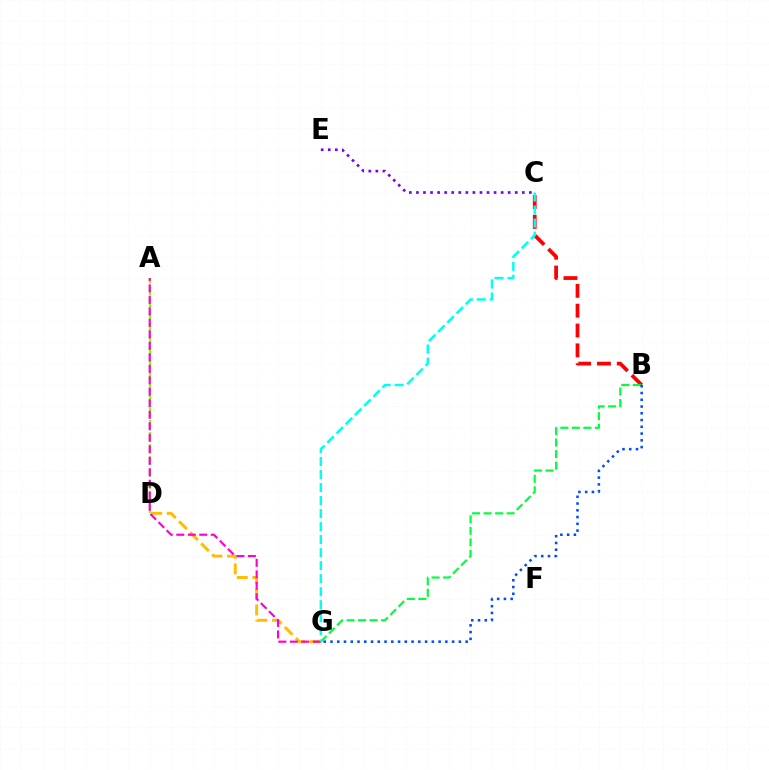{('B', 'C'): [{'color': '#ff0000', 'line_style': 'dashed', 'thickness': 2.7}], ('B', 'G'): [{'color': '#00ff39', 'line_style': 'dashed', 'thickness': 1.57}, {'color': '#004bff', 'line_style': 'dotted', 'thickness': 1.84}], ('D', 'G'): [{'color': '#ffbd00', 'line_style': 'dashed', 'thickness': 2.12}], ('A', 'D'): [{'color': '#84ff00', 'line_style': 'dashed', 'thickness': 1.64}], ('A', 'G'): [{'color': '#ff00cf', 'line_style': 'dashed', 'thickness': 1.56}], ('C', 'E'): [{'color': '#7200ff', 'line_style': 'dotted', 'thickness': 1.92}], ('C', 'G'): [{'color': '#00fff6', 'line_style': 'dashed', 'thickness': 1.77}]}